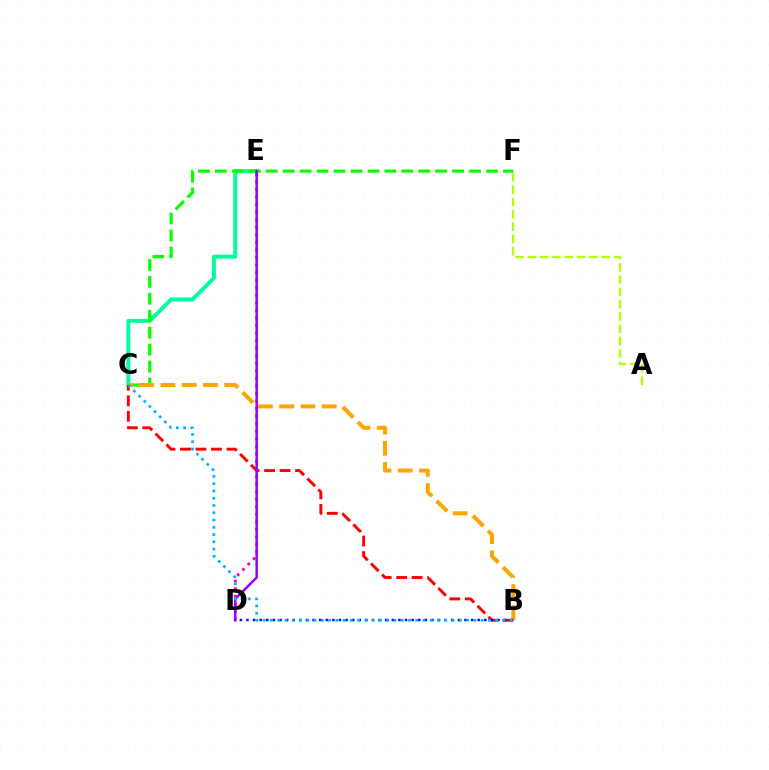{('C', 'E'): [{'color': '#00ff9d', 'line_style': 'solid', 'thickness': 2.85}], ('C', 'F'): [{'color': '#08ff00', 'line_style': 'dashed', 'thickness': 2.3}], ('B', 'C'): [{'color': '#ffa500', 'line_style': 'dashed', 'thickness': 2.89}, {'color': '#ff0000', 'line_style': 'dashed', 'thickness': 2.11}, {'color': '#00b5ff', 'line_style': 'dotted', 'thickness': 1.97}], ('D', 'E'): [{'color': '#ff00bd', 'line_style': 'dotted', 'thickness': 2.05}, {'color': '#9b00ff', 'line_style': 'solid', 'thickness': 1.81}], ('A', 'F'): [{'color': '#b3ff00', 'line_style': 'dashed', 'thickness': 1.67}], ('B', 'D'): [{'color': '#0010ff', 'line_style': 'dotted', 'thickness': 1.79}]}